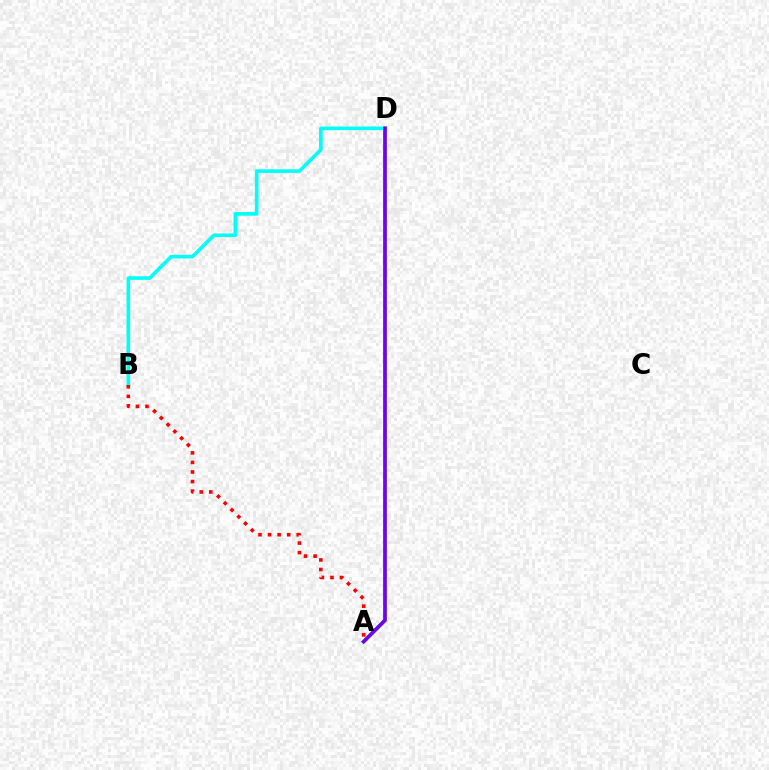{('B', 'D'): [{'color': '#00fff6', 'line_style': 'solid', 'thickness': 2.6}], ('A', 'D'): [{'color': '#84ff00', 'line_style': 'solid', 'thickness': 2.73}, {'color': '#7200ff', 'line_style': 'solid', 'thickness': 2.63}], ('A', 'B'): [{'color': '#ff0000', 'line_style': 'dotted', 'thickness': 2.6}]}